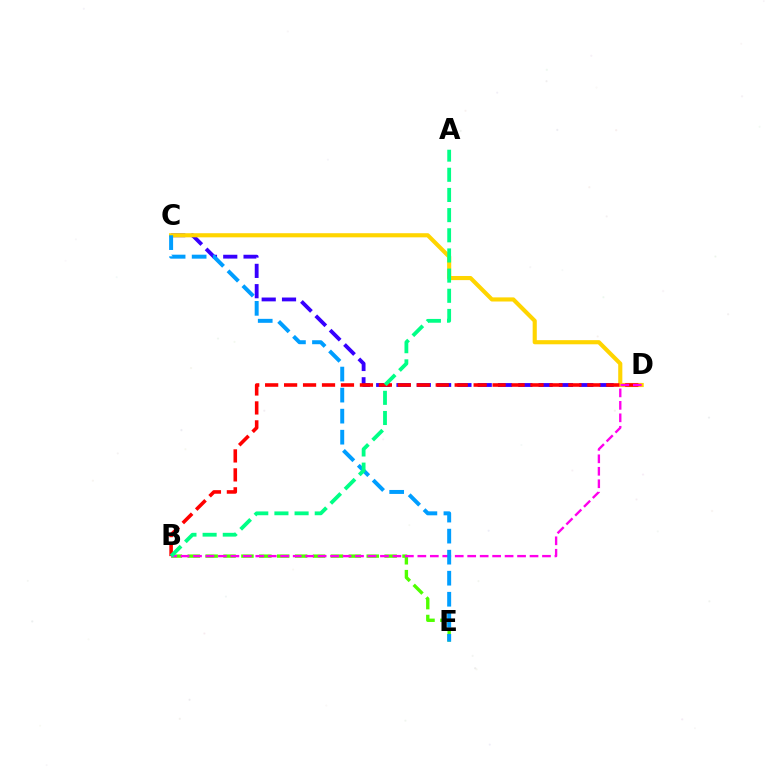{('B', 'E'): [{'color': '#4fff00', 'line_style': 'dashed', 'thickness': 2.43}], ('C', 'D'): [{'color': '#3700ff', 'line_style': 'dashed', 'thickness': 2.76}, {'color': '#ffd500', 'line_style': 'solid', 'thickness': 2.97}], ('B', 'D'): [{'color': '#ff0000', 'line_style': 'dashed', 'thickness': 2.57}, {'color': '#ff00ed', 'line_style': 'dashed', 'thickness': 1.69}], ('C', 'E'): [{'color': '#009eff', 'line_style': 'dashed', 'thickness': 2.86}], ('A', 'B'): [{'color': '#00ff86', 'line_style': 'dashed', 'thickness': 2.74}]}